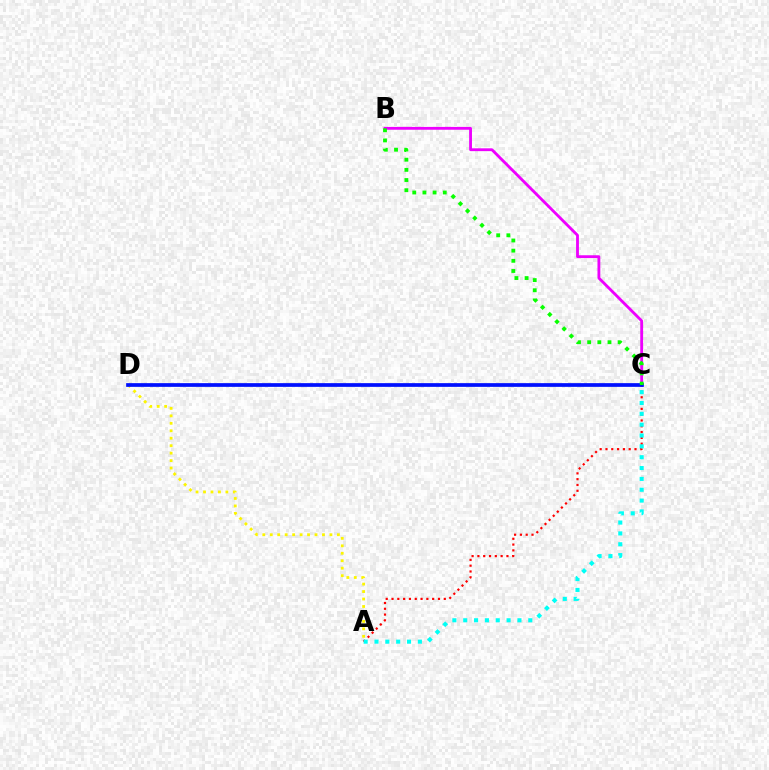{('A', 'D'): [{'color': '#fcf500', 'line_style': 'dotted', 'thickness': 2.03}], ('A', 'C'): [{'color': '#ff0000', 'line_style': 'dotted', 'thickness': 1.58}, {'color': '#00fff6', 'line_style': 'dotted', 'thickness': 2.95}], ('B', 'C'): [{'color': '#ee00ff', 'line_style': 'solid', 'thickness': 2.04}, {'color': '#08ff00', 'line_style': 'dotted', 'thickness': 2.76}], ('C', 'D'): [{'color': '#0010ff', 'line_style': 'solid', 'thickness': 2.67}]}